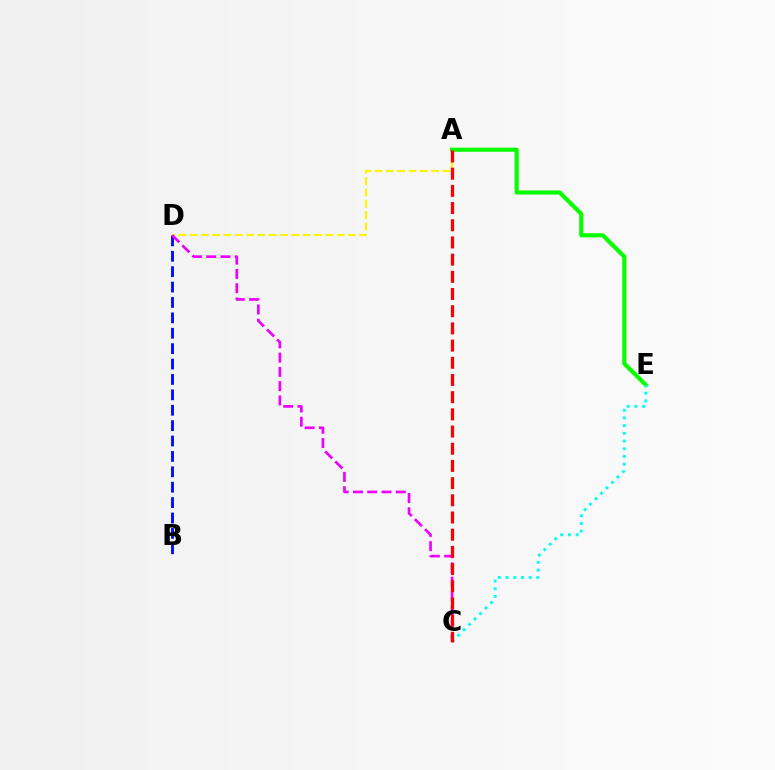{('A', 'D'): [{'color': '#fcf500', 'line_style': 'dashed', 'thickness': 1.54}], ('A', 'E'): [{'color': '#08ff00', 'line_style': 'solid', 'thickness': 2.98}], ('C', 'E'): [{'color': '#00fff6', 'line_style': 'dotted', 'thickness': 2.1}], ('B', 'D'): [{'color': '#0010ff', 'line_style': 'dashed', 'thickness': 2.09}], ('C', 'D'): [{'color': '#ee00ff', 'line_style': 'dashed', 'thickness': 1.94}], ('A', 'C'): [{'color': '#ff0000', 'line_style': 'dashed', 'thickness': 2.34}]}